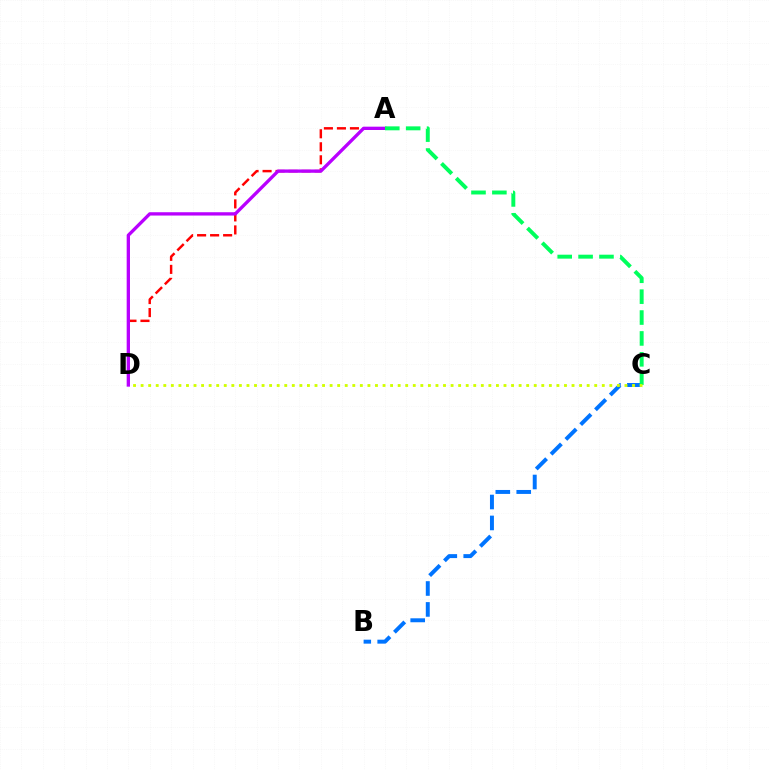{('B', 'C'): [{'color': '#0074ff', 'line_style': 'dashed', 'thickness': 2.84}], ('A', 'D'): [{'color': '#ff0000', 'line_style': 'dashed', 'thickness': 1.77}, {'color': '#b900ff', 'line_style': 'solid', 'thickness': 2.39}], ('A', 'C'): [{'color': '#00ff5c', 'line_style': 'dashed', 'thickness': 2.84}], ('C', 'D'): [{'color': '#d1ff00', 'line_style': 'dotted', 'thickness': 2.05}]}